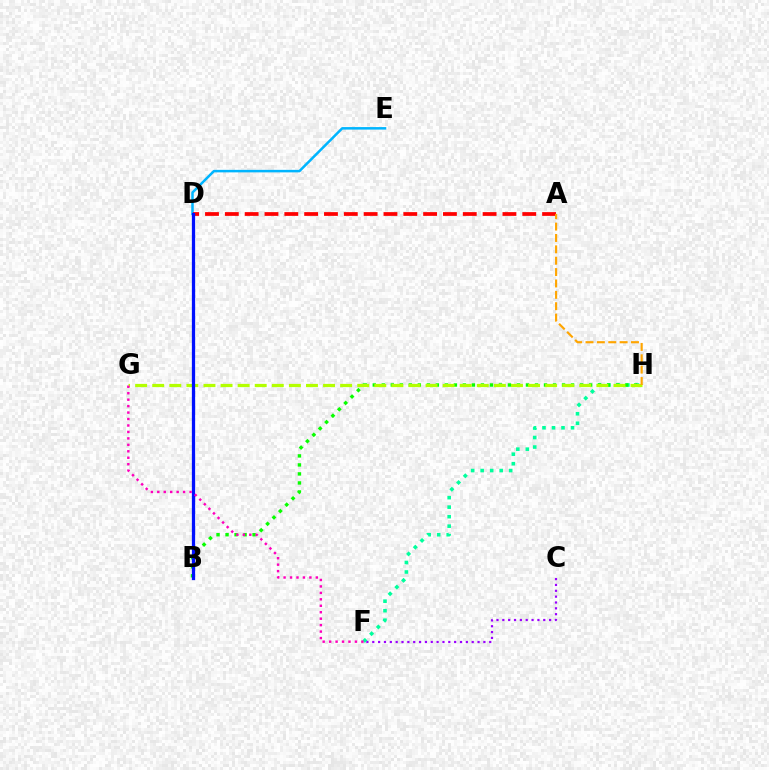{('D', 'E'): [{'color': '#00b5ff', 'line_style': 'solid', 'thickness': 1.81}], ('F', 'H'): [{'color': '#00ff9d', 'line_style': 'dotted', 'thickness': 2.58}], ('A', 'D'): [{'color': '#ff0000', 'line_style': 'dashed', 'thickness': 2.69}], ('B', 'H'): [{'color': '#08ff00', 'line_style': 'dotted', 'thickness': 2.45}], ('G', 'H'): [{'color': '#b3ff00', 'line_style': 'dashed', 'thickness': 2.32}], ('A', 'H'): [{'color': '#ffa500', 'line_style': 'dashed', 'thickness': 1.55}], ('C', 'F'): [{'color': '#9b00ff', 'line_style': 'dotted', 'thickness': 1.59}], ('B', 'D'): [{'color': '#0010ff', 'line_style': 'solid', 'thickness': 2.34}], ('F', 'G'): [{'color': '#ff00bd', 'line_style': 'dotted', 'thickness': 1.75}]}